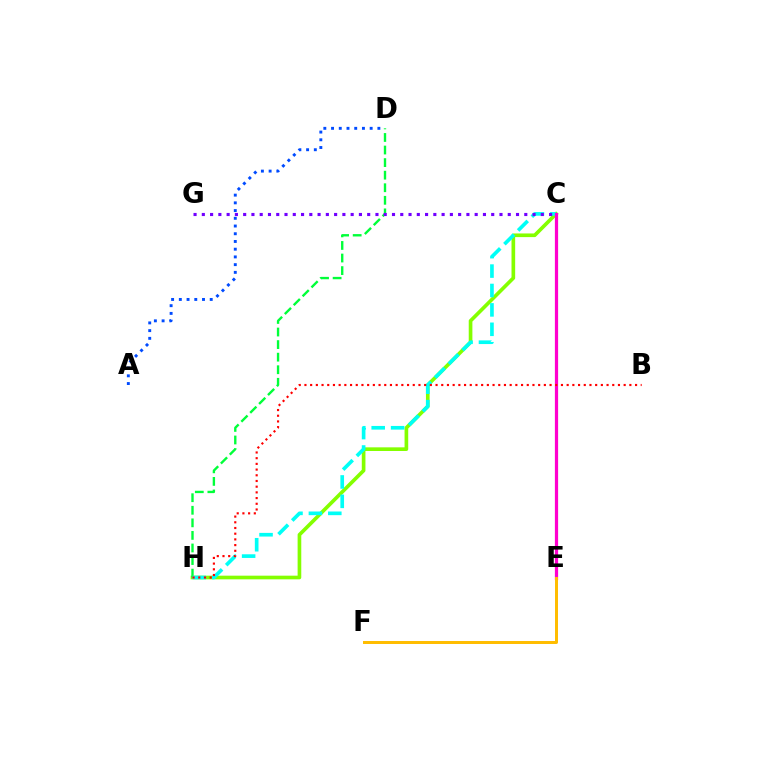{('C', 'H'): [{'color': '#84ff00', 'line_style': 'solid', 'thickness': 2.63}, {'color': '#00fff6', 'line_style': 'dashed', 'thickness': 2.64}], ('D', 'H'): [{'color': '#00ff39', 'line_style': 'dashed', 'thickness': 1.71}], ('C', 'E'): [{'color': '#ff00cf', 'line_style': 'solid', 'thickness': 2.32}], ('C', 'G'): [{'color': '#7200ff', 'line_style': 'dotted', 'thickness': 2.25}], ('B', 'H'): [{'color': '#ff0000', 'line_style': 'dotted', 'thickness': 1.55}], ('E', 'F'): [{'color': '#ffbd00', 'line_style': 'solid', 'thickness': 2.14}], ('A', 'D'): [{'color': '#004bff', 'line_style': 'dotted', 'thickness': 2.1}]}